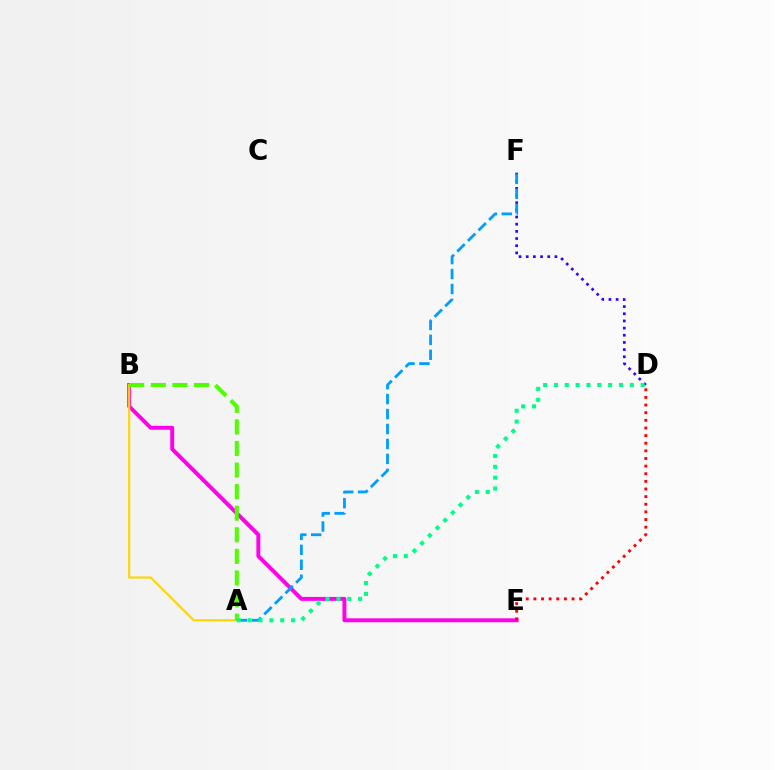{('B', 'E'): [{'color': '#ff00ed', 'line_style': 'solid', 'thickness': 2.82}], ('A', 'B'): [{'color': '#ffd500', 'line_style': 'solid', 'thickness': 1.52}, {'color': '#4fff00', 'line_style': 'dashed', 'thickness': 2.93}], ('D', 'F'): [{'color': '#3700ff', 'line_style': 'dotted', 'thickness': 1.95}], ('A', 'F'): [{'color': '#009eff', 'line_style': 'dashed', 'thickness': 2.03}], ('D', 'E'): [{'color': '#ff0000', 'line_style': 'dotted', 'thickness': 2.07}], ('A', 'D'): [{'color': '#00ff86', 'line_style': 'dotted', 'thickness': 2.95}]}